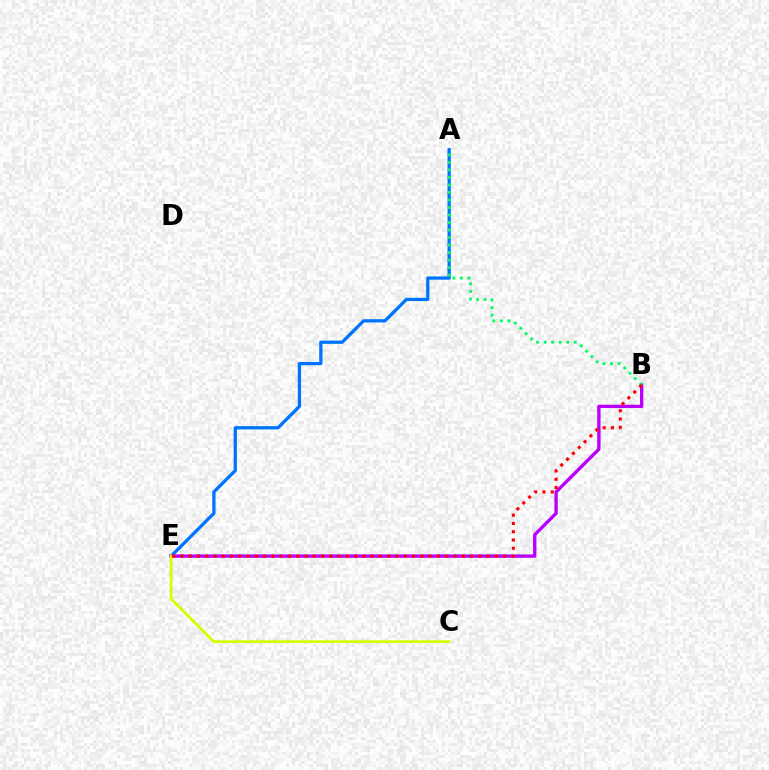{('A', 'E'): [{'color': '#0074ff', 'line_style': 'solid', 'thickness': 2.35}], ('B', 'E'): [{'color': '#b900ff', 'line_style': 'solid', 'thickness': 2.4}, {'color': '#ff0000', 'line_style': 'dotted', 'thickness': 2.25}], ('C', 'E'): [{'color': '#d1ff00', 'line_style': 'solid', 'thickness': 1.96}], ('A', 'B'): [{'color': '#00ff5c', 'line_style': 'dotted', 'thickness': 2.04}]}